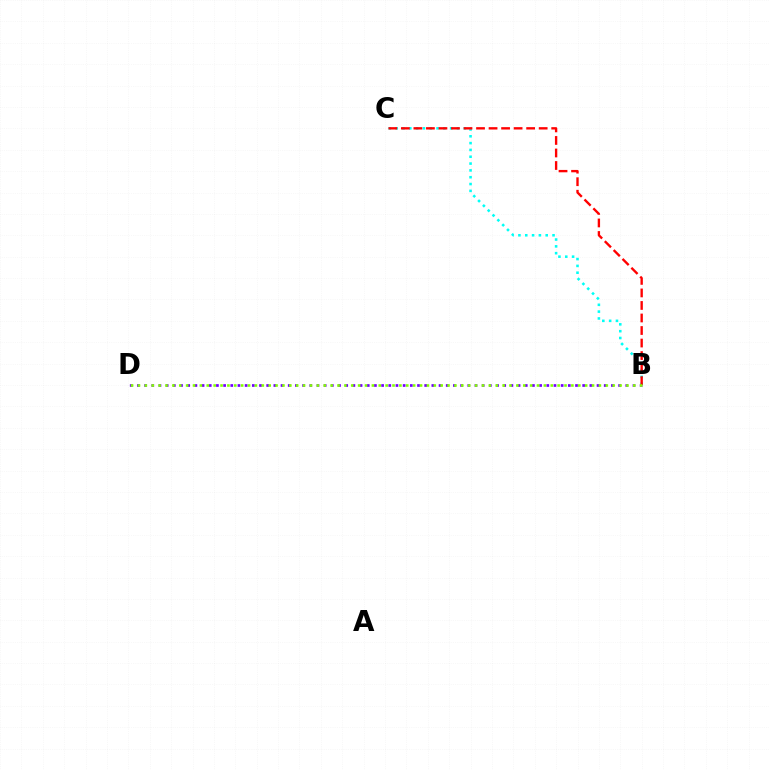{('B', 'C'): [{'color': '#00fff6', 'line_style': 'dotted', 'thickness': 1.85}, {'color': '#ff0000', 'line_style': 'dashed', 'thickness': 1.7}], ('B', 'D'): [{'color': '#7200ff', 'line_style': 'dotted', 'thickness': 1.95}, {'color': '#84ff00', 'line_style': 'dotted', 'thickness': 1.87}]}